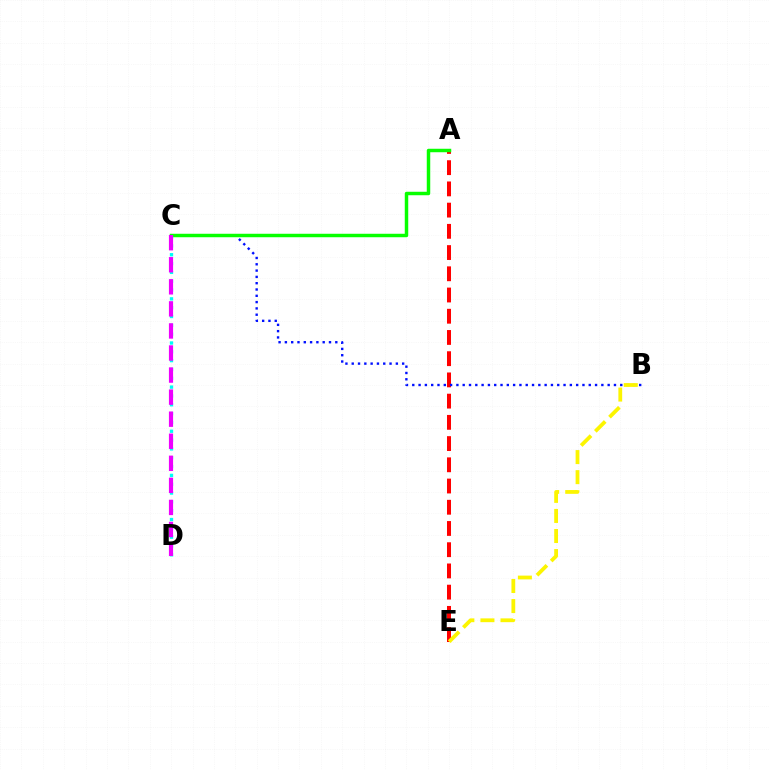{('A', 'E'): [{'color': '#ff0000', 'line_style': 'dashed', 'thickness': 2.88}], ('B', 'C'): [{'color': '#0010ff', 'line_style': 'dotted', 'thickness': 1.71}], ('B', 'E'): [{'color': '#fcf500', 'line_style': 'dashed', 'thickness': 2.73}], ('A', 'C'): [{'color': '#08ff00', 'line_style': 'solid', 'thickness': 2.5}], ('C', 'D'): [{'color': '#00fff6', 'line_style': 'dotted', 'thickness': 2.4}, {'color': '#ee00ff', 'line_style': 'dashed', 'thickness': 3.0}]}